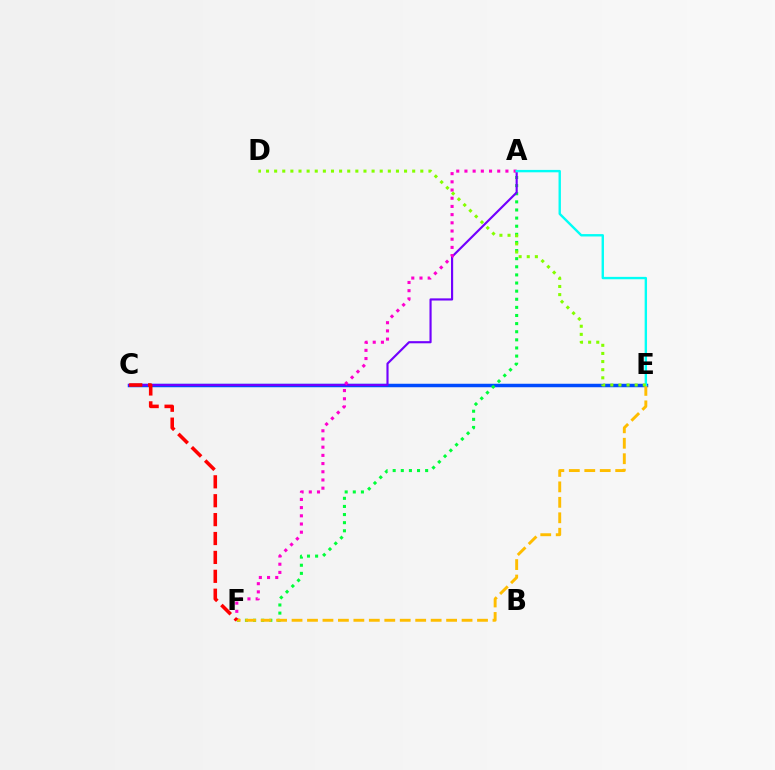{('C', 'E'): [{'color': '#004bff', 'line_style': 'solid', 'thickness': 2.51}], ('A', 'F'): [{'color': '#00ff39', 'line_style': 'dotted', 'thickness': 2.21}, {'color': '#ff00cf', 'line_style': 'dotted', 'thickness': 2.23}], ('A', 'C'): [{'color': '#7200ff', 'line_style': 'solid', 'thickness': 1.55}], ('E', 'F'): [{'color': '#ffbd00', 'line_style': 'dashed', 'thickness': 2.1}], ('A', 'E'): [{'color': '#00fff6', 'line_style': 'solid', 'thickness': 1.72}], ('D', 'E'): [{'color': '#84ff00', 'line_style': 'dotted', 'thickness': 2.21}], ('C', 'F'): [{'color': '#ff0000', 'line_style': 'dashed', 'thickness': 2.57}]}